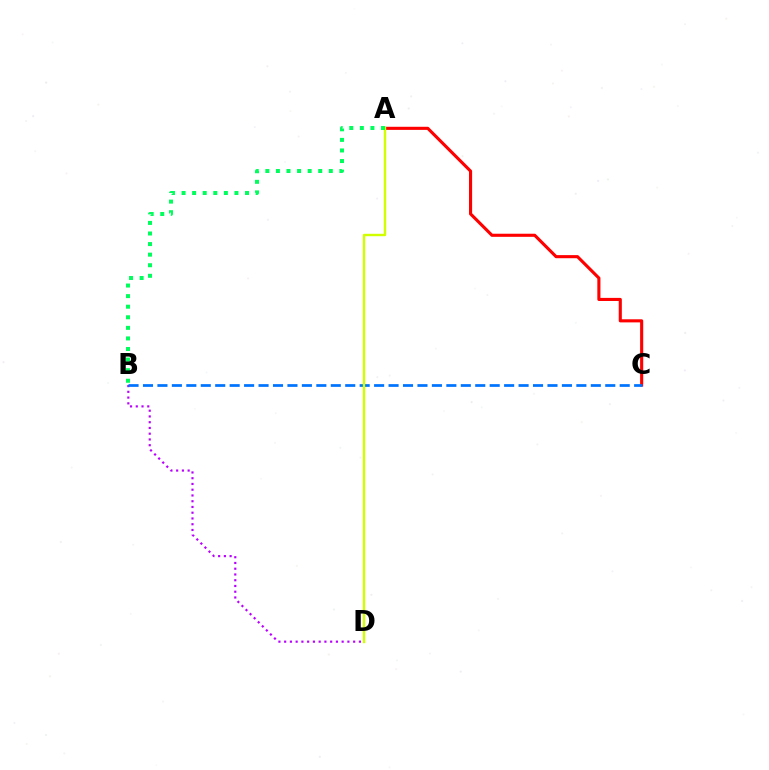{('A', 'C'): [{'color': '#ff0000', 'line_style': 'solid', 'thickness': 2.24}], ('B', 'D'): [{'color': '#b900ff', 'line_style': 'dotted', 'thickness': 1.56}], ('B', 'C'): [{'color': '#0074ff', 'line_style': 'dashed', 'thickness': 1.96}], ('A', 'D'): [{'color': '#d1ff00', 'line_style': 'solid', 'thickness': 1.73}], ('A', 'B'): [{'color': '#00ff5c', 'line_style': 'dotted', 'thickness': 2.87}]}